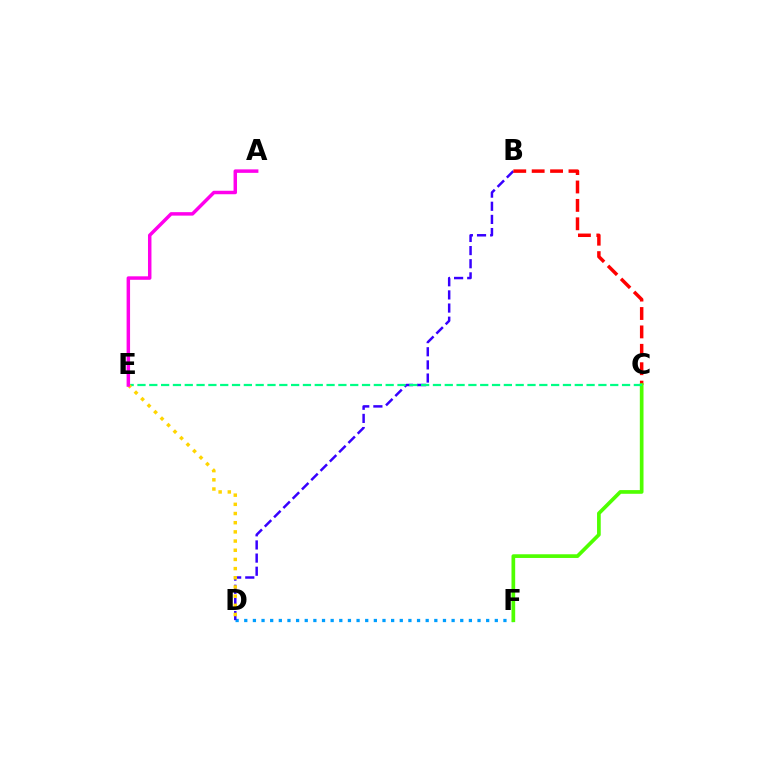{('D', 'F'): [{'color': '#009eff', 'line_style': 'dotted', 'thickness': 2.35}], ('B', 'D'): [{'color': '#3700ff', 'line_style': 'dashed', 'thickness': 1.79}], ('B', 'C'): [{'color': '#ff0000', 'line_style': 'dashed', 'thickness': 2.5}], ('C', 'F'): [{'color': '#4fff00', 'line_style': 'solid', 'thickness': 2.66}], ('C', 'E'): [{'color': '#00ff86', 'line_style': 'dashed', 'thickness': 1.61}], ('D', 'E'): [{'color': '#ffd500', 'line_style': 'dotted', 'thickness': 2.49}], ('A', 'E'): [{'color': '#ff00ed', 'line_style': 'solid', 'thickness': 2.5}]}